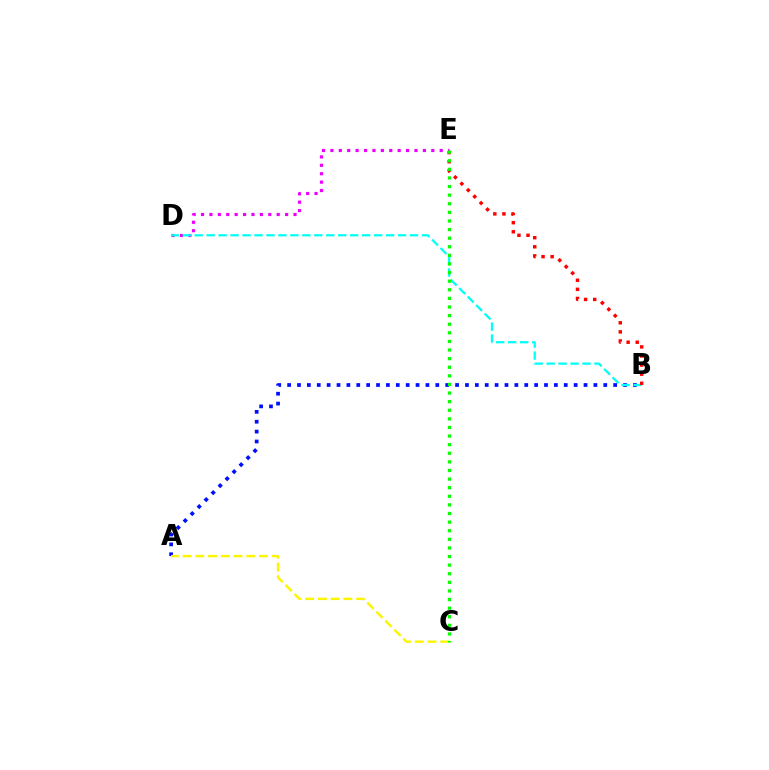{('A', 'B'): [{'color': '#0010ff', 'line_style': 'dotted', 'thickness': 2.68}], ('D', 'E'): [{'color': '#ee00ff', 'line_style': 'dotted', 'thickness': 2.28}], ('B', 'D'): [{'color': '#00fff6', 'line_style': 'dashed', 'thickness': 1.63}], ('A', 'C'): [{'color': '#fcf500', 'line_style': 'dashed', 'thickness': 1.73}], ('B', 'E'): [{'color': '#ff0000', 'line_style': 'dotted', 'thickness': 2.47}], ('C', 'E'): [{'color': '#08ff00', 'line_style': 'dotted', 'thickness': 2.34}]}